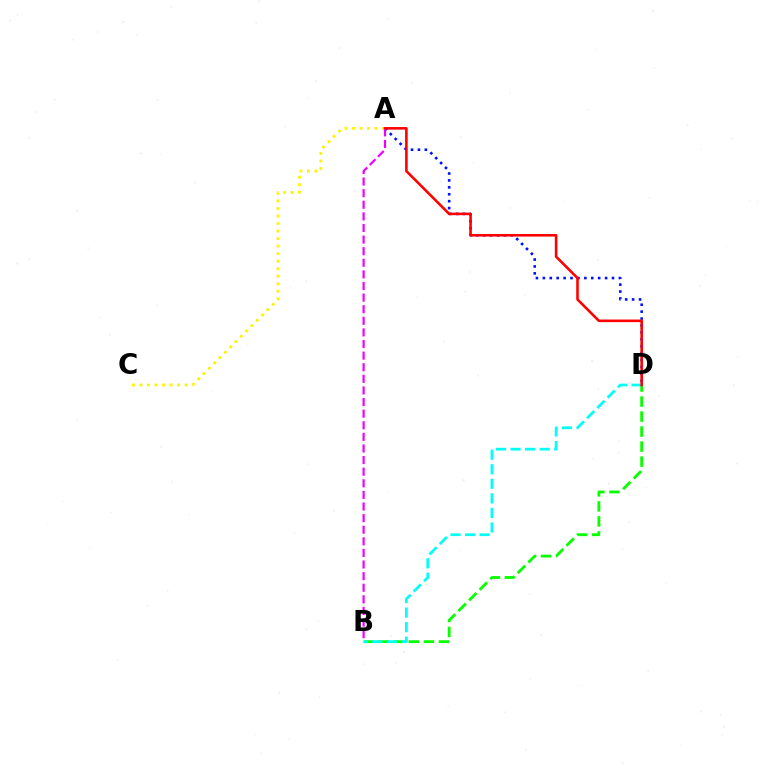{('A', 'C'): [{'color': '#fcf500', 'line_style': 'dotted', 'thickness': 2.05}], ('A', 'D'): [{'color': '#0010ff', 'line_style': 'dotted', 'thickness': 1.88}, {'color': '#ff0000', 'line_style': 'solid', 'thickness': 1.86}], ('A', 'B'): [{'color': '#ee00ff', 'line_style': 'dashed', 'thickness': 1.58}], ('B', 'D'): [{'color': '#08ff00', 'line_style': 'dashed', 'thickness': 2.04}, {'color': '#00fff6', 'line_style': 'dashed', 'thickness': 1.98}]}